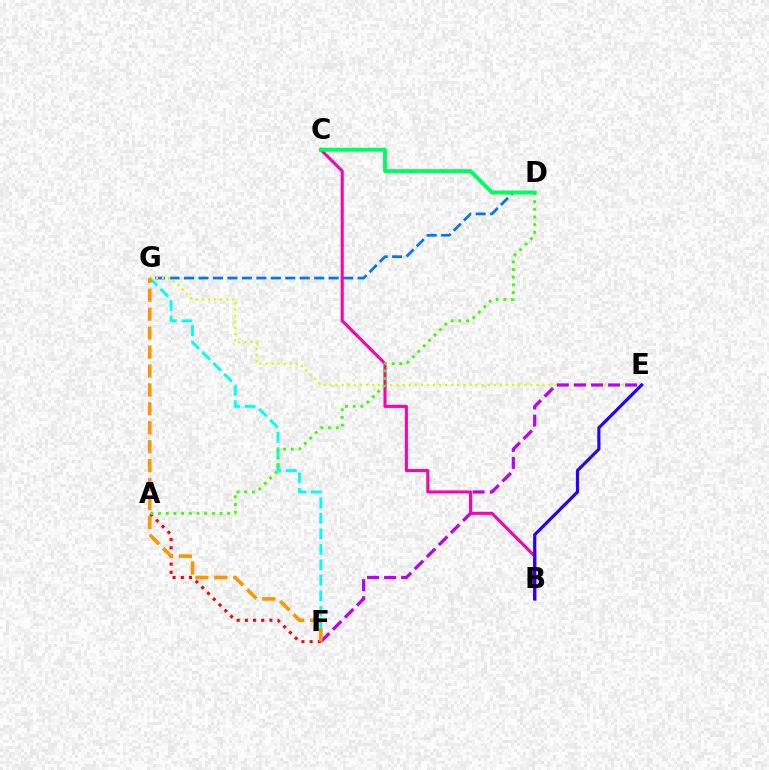{('F', 'G'): [{'color': '#00fff6', 'line_style': 'dashed', 'thickness': 2.1}, {'color': '#ff9400', 'line_style': 'dashed', 'thickness': 2.57}], ('D', 'G'): [{'color': '#0074ff', 'line_style': 'dashed', 'thickness': 1.96}], ('E', 'G'): [{'color': '#d1ff00', 'line_style': 'dotted', 'thickness': 1.65}], ('A', 'F'): [{'color': '#ff0000', 'line_style': 'dotted', 'thickness': 2.22}], ('E', 'F'): [{'color': '#b900ff', 'line_style': 'dashed', 'thickness': 2.32}], ('B', 'C'): [{'color': '#ff00ac', 'line_style': 'solid', 'thickness': 2.2}], ('A', 'D'): [{'color': '#3dff00', 'line_style': 'dotted', 'thickness': 2.09}], ('C', 'D'): [{'color': '#00ff5c', 'line_style': 'solid', 'thickness': 2.83}], ('B', 'E'): [{'color': '#2500ff', 'line_style': 'solid', 'thickness': 2.28}]}